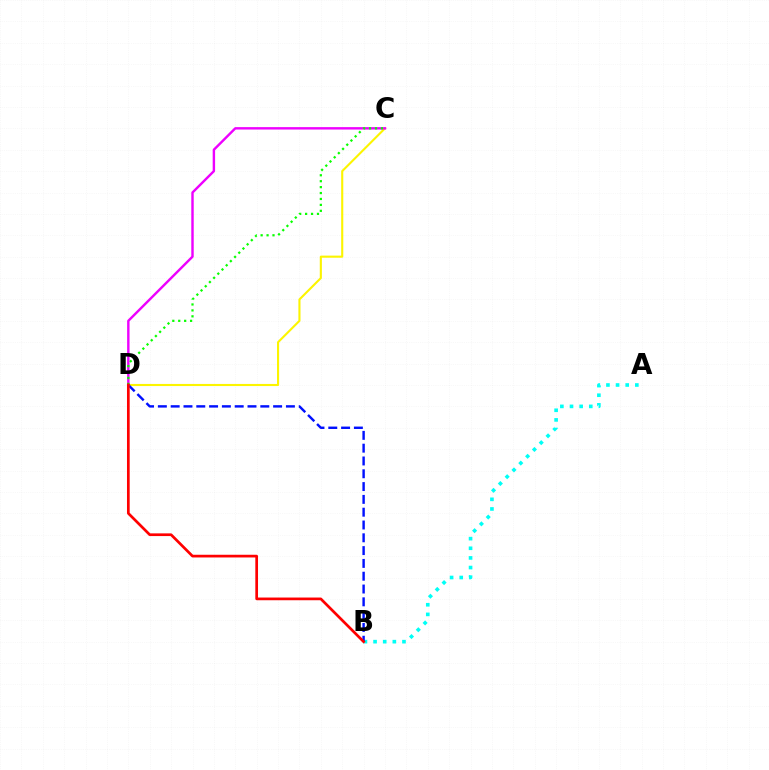{('C', 'D'): [{'color': '#fcf500', 'line_style': 'solid', 'thickness': 1.52}, {'color': '#ee00ff', 'line_style': 'solid', 'thickness': 1.74}, {'color': '#08ff00', 'line_style': 'dotted', 'thickness': 1.61}], ('A', 'B'): [{'color': '#00fff6', 'line_style': 'dotted', 'thickness': 2.62}], ('B', 'D'): [{'color': '#0010ff', 'line_style': 'dashed', 'thickness': 1.74}, {'color': '#ff0000', 'line_style': 'solid', 'thickness': 1.95}]}